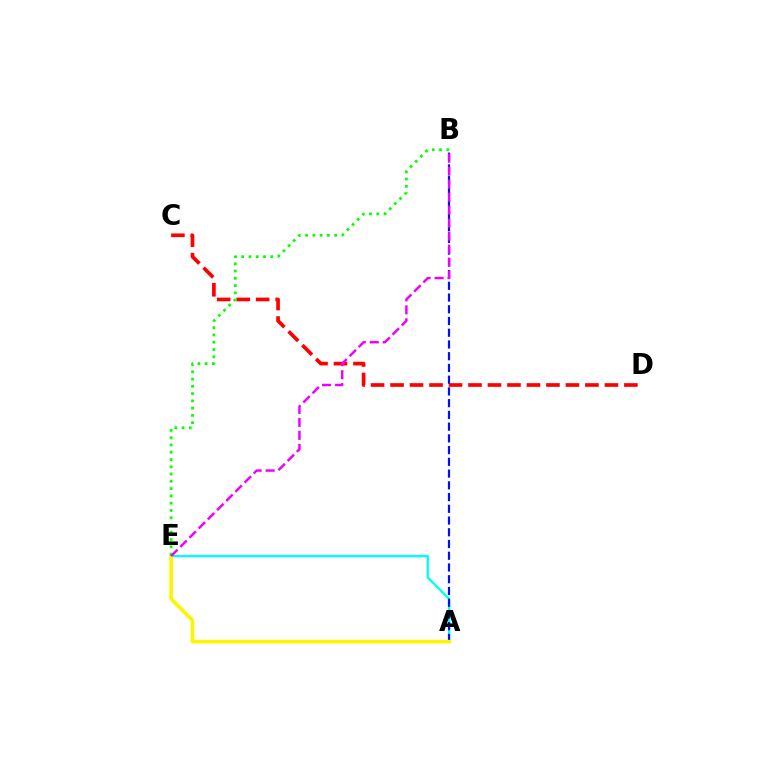{('A', 'E'): [{'color': '#00fff6', 'line_style': 'solid', 'thickness': 1.68}, {'color': '#fcf500', 'line_style': 'solid', 'thickness': 2.64}], ('C', 'D'): [{'color': '#ff0000', 'line_style': 'dashed', 'thickness': 2.65}], ('A', 'B'): [{'color': '#0010ff', 'line_style': 'dashed', 'thickness': 1.59}], ('B', 'E'): [{'color': '#08ff00', 'line_style': 'dotted', 'thickness': 1.98}, {'color': '#ee00ff', 'line_style': 'dashed', 'thickness': 1.77}]}